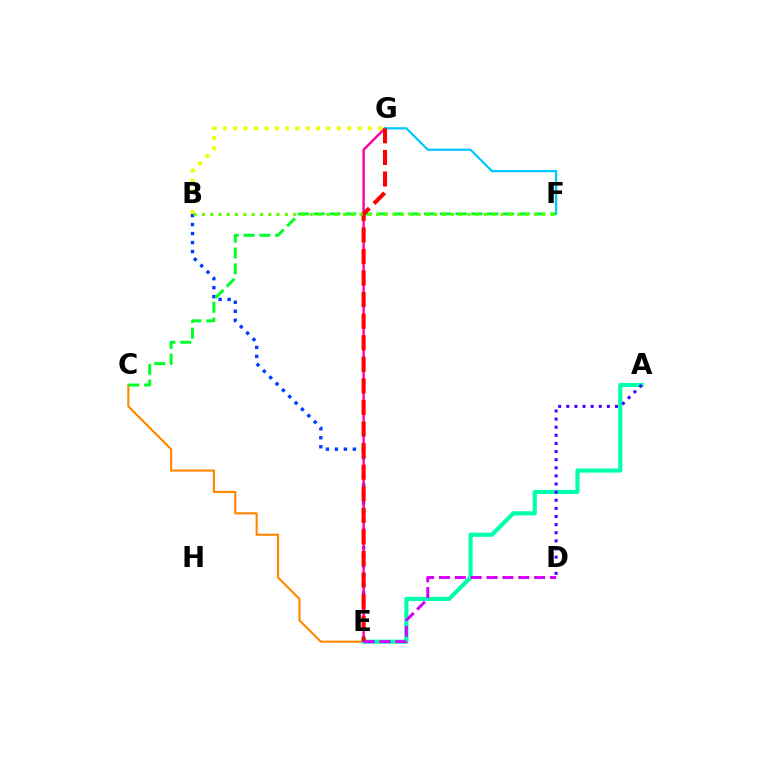{('B', 'E'): [{'color': '#003fff', 'line_style': 'dotted', 'thickness': 2.44}], ('E', 'G'): [{'color': '#ff00a0', 'line_style': 'solid', 'thickness': 1.73}, {'color': '#ff0000', 'line_style': 'dashed', 'thickness': 2.93}], ('F', 'G'): [{'color': '#00c7ff', 'line_style': 'solid', 'thickness': 1.6}], ('C', 'E'): [{'color': '#ff8800', 'line_style': 'solid', 'thickness': 1.53}], ('A', 'E'): [{'color': '#00ffaf', 'line_style': 'solid', 'thickness': 2.97}], ('A', 'D'): [{'color': '#4f00ff', 'line_style': 'dotted', 'thickness': 2.21}], ('C', 'F'): [{'color': '#00ff27', 'line_style': 'dashed', 'thickness': 2.14}], ('B', 'G'): [{'color': '#eeff00', 'line_style': 'dotted', 'thickness': 2.81}], ('D', 'E'): [{'color': '#d600ff', 'line_style': 'dashed', 'thickness': 2.16}], ('B', 'F'): [{'color': '#66ff00', 'line_style': 'dotted', 'thickness': 2.26}]}